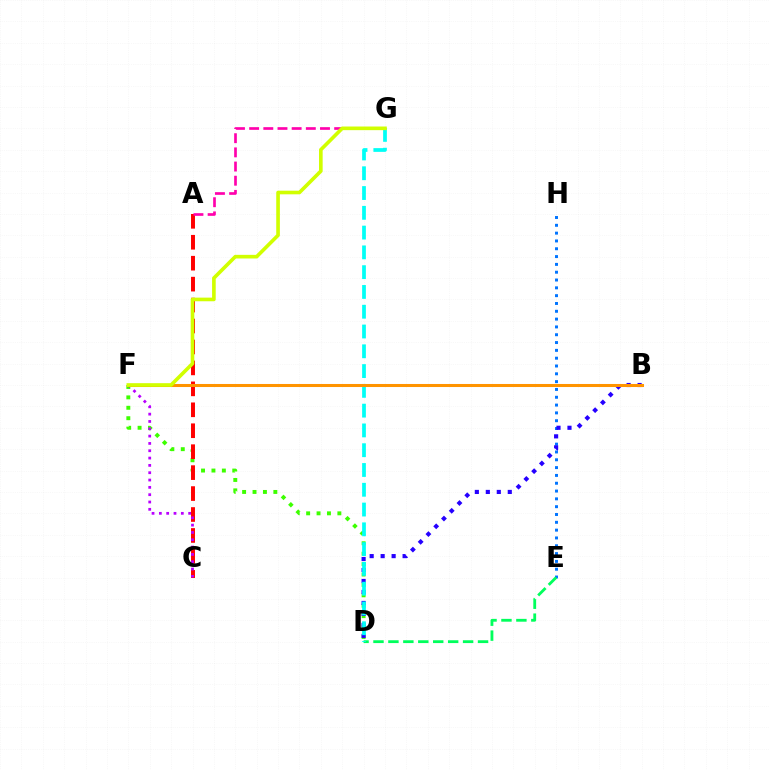{('E', 'H'): [{'color': '#0074ff', 'line_style': 'dotted', 'thickness': 2.12}], ('D', 'F'): [{'color': '#3dff00', 'line_style': 'dotted', 'thickness': 2.83}], ('A', 'C'): [{'color': '#ff0000', 'line_style': 'dashed', 'thickness': 2.85}], ('D', 'E'): [{'color': '#00ff5c', 'line_style': 'dashed', 'thickness': 2.03}], ('B', 'D'): [{'color': '#2500ff', 'line_style': 'dotted', 'thickness': 2.98}], ('C', 'F'): [{'color': '#b900ff', 'line_style': 'dotted', 'thickness': 1.99}], ('D', 'G'): [{'color': '#00fff6', 'line_style': 'dashed', 'thickness': 2.69}], ('B', 'F'): [{'color': '#ff9400', 'line_style': 'solid', 'thickness': 2.19}], ('A', 'G'): [{'color': '#ff00ac', 'line_style': 'dashed', 'thickness': 1.92}], ('F', 'G'): [{'color': '#d1ff00', 'line_style': 'solid', 'thickness': 2.62}]}